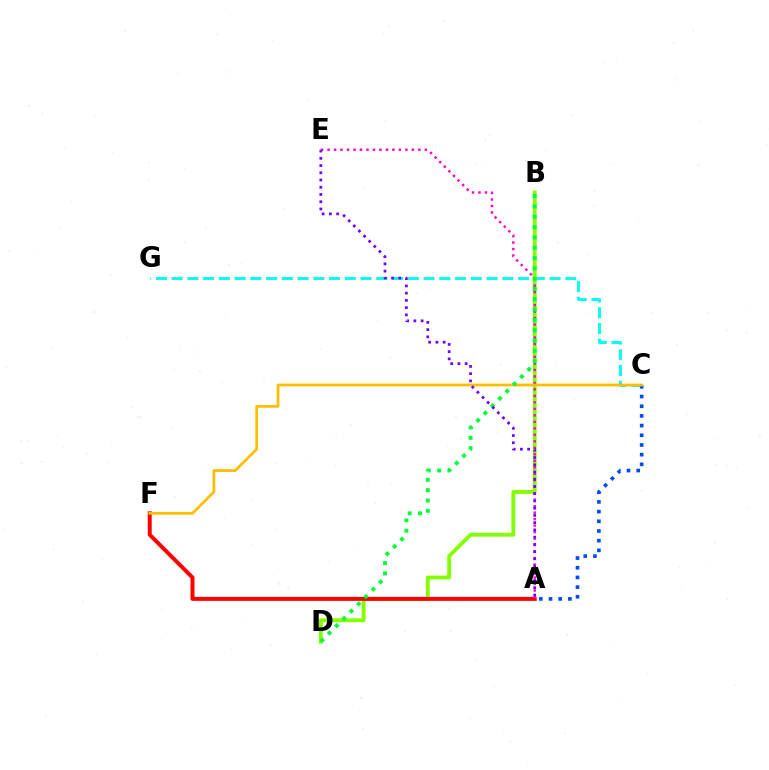{('C', 'G'): [{'color': '#00fff6', 'line_style': 'dashed', 'thickness': 2.14}], ('A', 'C'): [{'color': '#004bff', 'line_style': 'dotted', 'thickness': 2.63}], ('B', 'D'): [{'color': '#84ff00', 'line_style': 'solid', 'thickness': 2.78}, {'color': '#00ff39', 'line_style': 'dotted', 'thickness': 2.8}], ('A', 'F'): [{'color': '#ff0000', 'line_style': 'solid', 'thickness': 2.86}], ('A', 'E'): [{'color': '#ff00cf', 'line_style': 'dotted', 'thickness': 1.76}, {'color': '#7200ff', 'line_style': 'dotted', 'thickness': 1.97}], ('C', 'F'): [{'color': '#ffbd00', 'line_style': 'solid', 'thickness': 1.98}]}